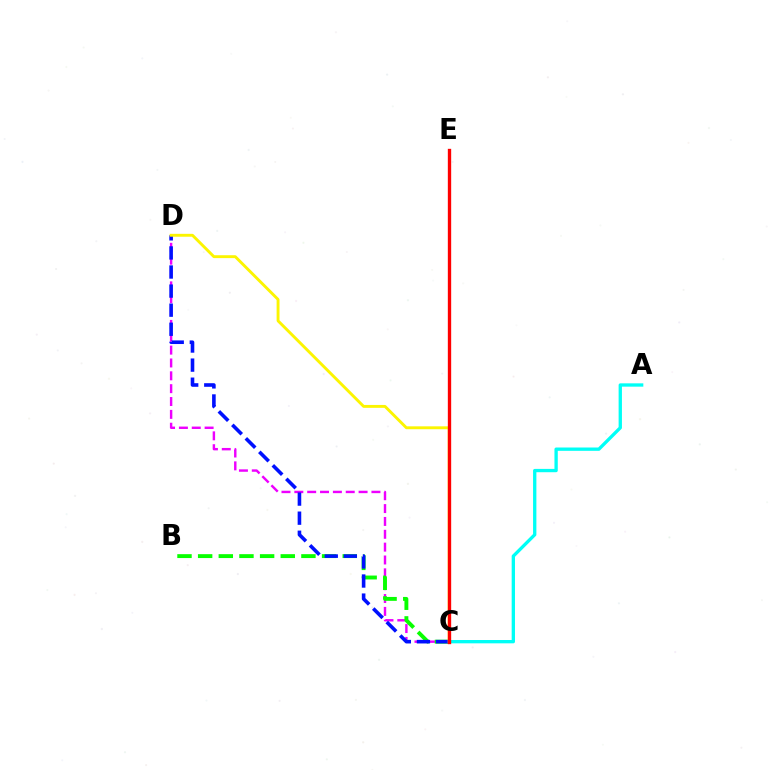{('A', 'C'): [{'color': '#00fff6', 'line_style': 'solid', 'thickness': 2.39}], ('C', 'D'): [{'color': '#ee00ff', 'line_style': 'dashed', 'thickness': 1.75}, {'color': '#0010ff', 'line_style': 'dashed', 'thickness': 2.59}, {'color': '#fcf500', 'line_style': 'solid', 'thickness': 2.08}], ('B', 'C'): [{'color': '#08ff00', 'line_style': 'dashed', 'thickness': 2.81}], ('C', 'E'): [{'color': '#ff0000', 'line_style': 'solid', 'thickness': 2.41}]}